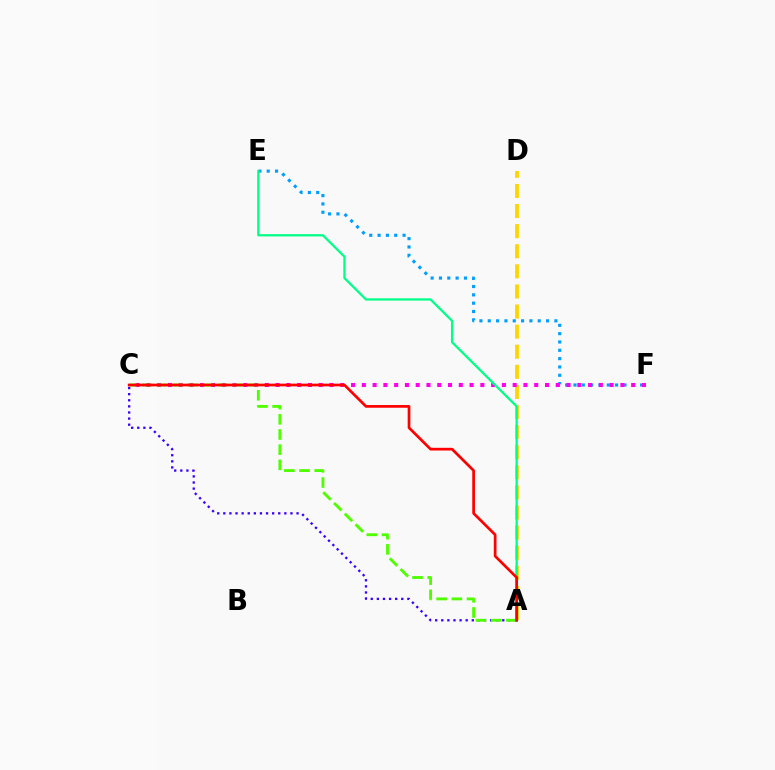{('A', 'C'): [{'color': '#3700ff', 'line_style': 'dotted', 'thickness': 1.66}, {'color': '#4fff00', 'line_style': 'dashed', 'thickness': 2.06}, {'color': '#ff0000', 'line_style': 'solid', 'thickness': 1.95}], ('A', 'D'): [{'color': '#ffd500', 'line_style': 'dashed', 'thickness': 2.73}], ('E', 'F'): [{'color': '#009eff', 'line_style': 'dotted', 'thickness': 2.26}], ('C', 'F'): [{'color': '#ff00ed', 'line_style': 'dotted', 'thickness': 2.93}], ('A', 'E'): [{'color': '#00ff86', 'line_style': 'solid', 'thickness': 1.63}]}